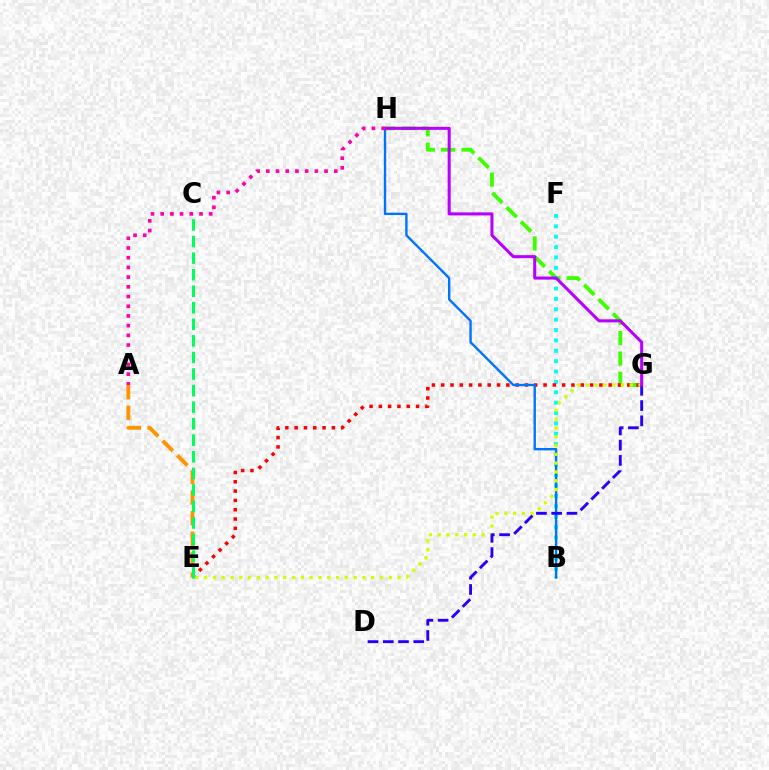{('G', 'H'): [{'color': '#3dff00', 'line_style': 'dashed', 'thickness': 2.77}, {'color': '#b900ff', 'line_style': 'solid', 'thickness': 2.2}], ('B', 'F'): [{'color': '#00fff6', 'line_style': 'dotted', 'thickness': 2.82}], ('E', 'G'): [{'color': '#ff0000', 'line_style': 'dotted', 'thickness': 2.53}, {'color': '#d1ff00', 'line_style': 'dotted', 'thickness': 2.39}], ('B', 'H'): [{'color': '#0074ff', 'line_style': 'solid', 'thickness': 1.72}], ('D', 'G'): [{'color': '#2500ff', 'line_style': 'dashed', 'thickness': 2.07}], ('A', 'E'): [{'color': '#ff9400', 'line_style': 'dashed', 'thickness': 2.8}], ('A', 'H'): [{'color': '#ff00ac', 'line_style': 'dotted', 'thickness': 2.64}], ('C', 'E'): [{'color': '#00ff5c', 'line_style': 'dashed', 'thickness': 2.25}]}